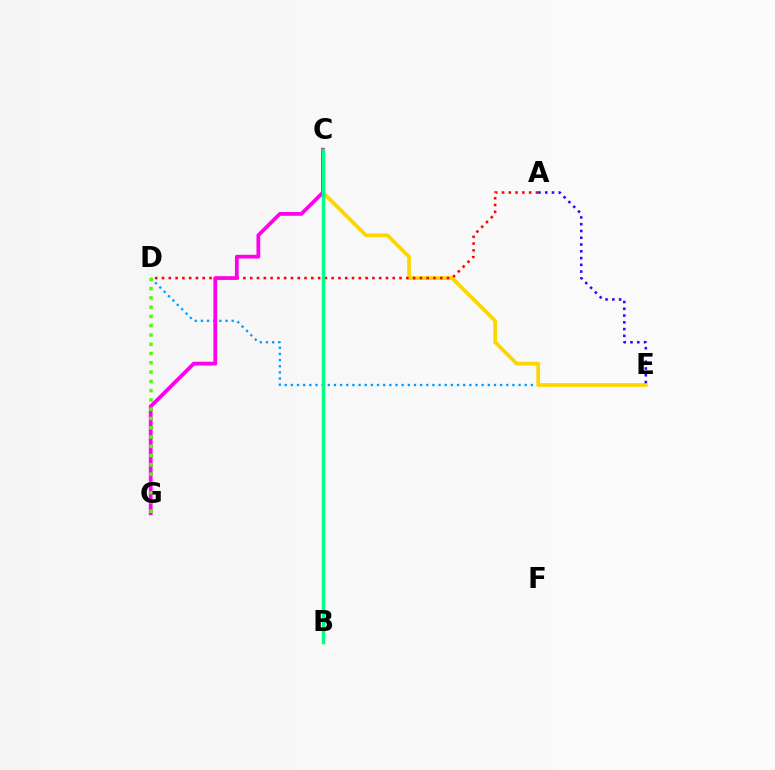{('D', 'E'): [{'color': '#009eff', 'line_style': 'dotted', 'thickness': 1.67}], ('C', 'E'): [{'color': '#ffd500', 'line_style': 'solid', 'thickness': 2.69}], ('A', 'D'): [{'color': '#ff0000', 'line_style': 'dotted', 'thickness': 1.84}], ('C', 'G'): [{'color': '#ff00ed', 'line_style': 'solid', 'thickness': 2.7}], ('A', 'E'): [{'color': '#3700ff', 'line_style': 'dotted', 'thickness': 1.84}], ('D', 'G'): [{'color': '#4fff00', 'line_style': 'dotted', 'thickness': 2.52}], ('B', 'C'): [{'color': '#00ff86', 'line_style': 'solid', 'thickness': 2.5}]}